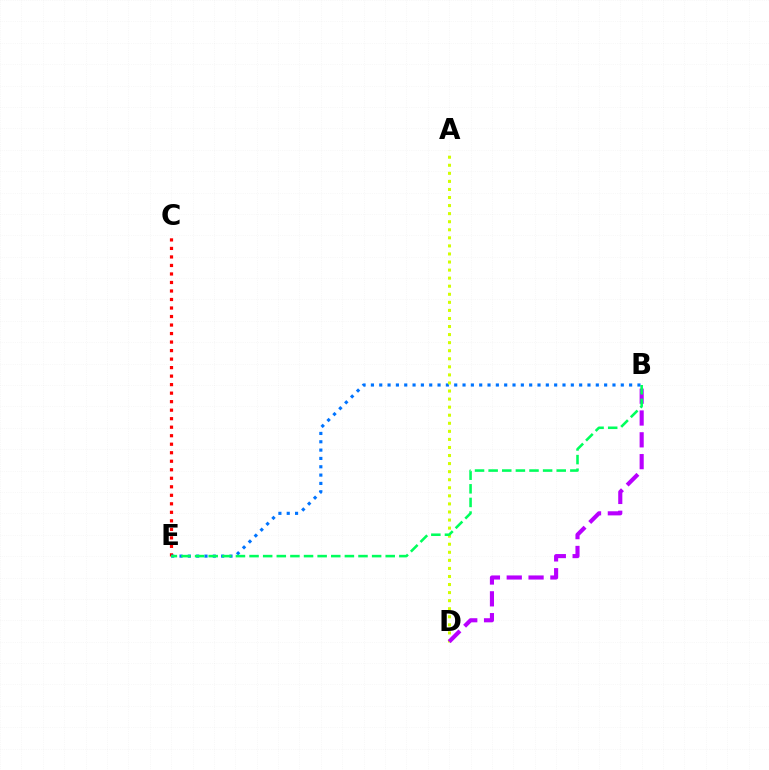{('C', 'E'): [{'color': '#ff0000', 'line_style': 'dotted', 'thickness': 2.31}], ('B', 'E'): [{'color': '#0074ff', 'line_style': 'dotted', 'thickness': 2.26}, {'color': '#00ff5c', 'line_style': 'dashed', 'thickness': 1.85}], ('A', 'D'): [{'color': '#d1ff00', 'line_style': 'dotted', 'thickness': 2.19}], ('B', 'D'): [{'color': '#b900ff', 'line_style': 'dashed', 'thickness': 2.96}]}